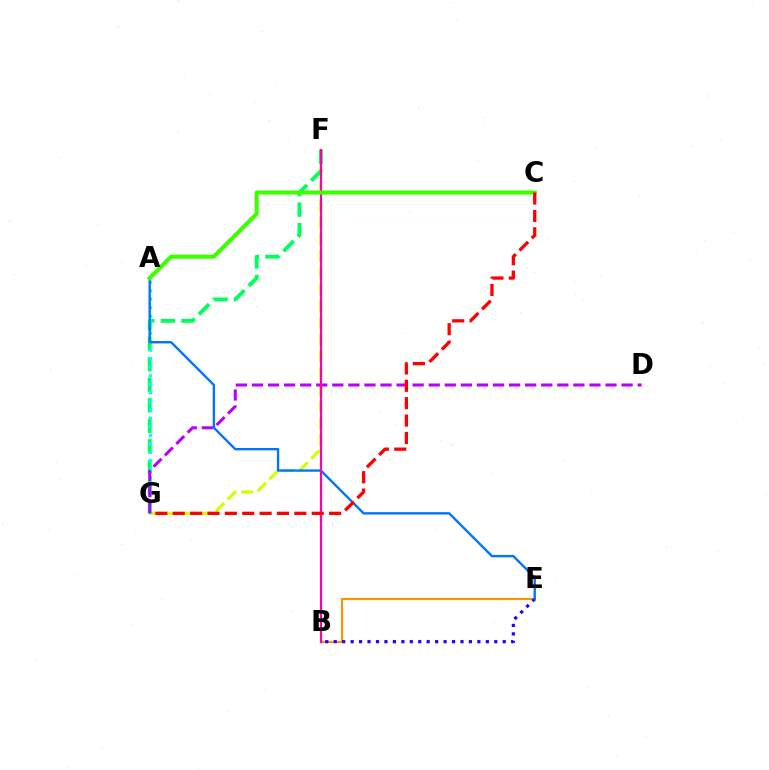{('F', 'G'): [{'color': '#d1ff00', 'line_style': 'dashed', 'thickness': 2.27}, {'color': '#00ff5c', 'line_style': 'dashed', 'thickness': 2.79}], ('B', 'E'): [{'color': '#ff9400', 'line_style': 'solid', 'thickness': 1.57}, {'color': '#2500ff', 'line_style': 'dotted', 'thickness': 2.3}], ('A', 'G'): [{'color': '#00fff6', 'line_style': 'dotted', 'thickness': 2.31}], ('D', 'G'): [{'color': '#b900ff', 'line_style': 'dashed', 'thickness': 2.18}], ('A', 'E'): [{'color': '#0074ff', 'line_style': 'solid', 'thickness': 1.71}], ('B', 'F'): [{'color': '#ff00ac', 'line_style': 'solid', 'thickness': 1.58}], ('A', 'C'): [{'color': '#3dff00', 'line_style': 'solid', 'thickness': 2.97}], ('C', 'G'): [{'color': '#ff0000', 'line_style': 'dashed', 'thickness': 2.36}]}